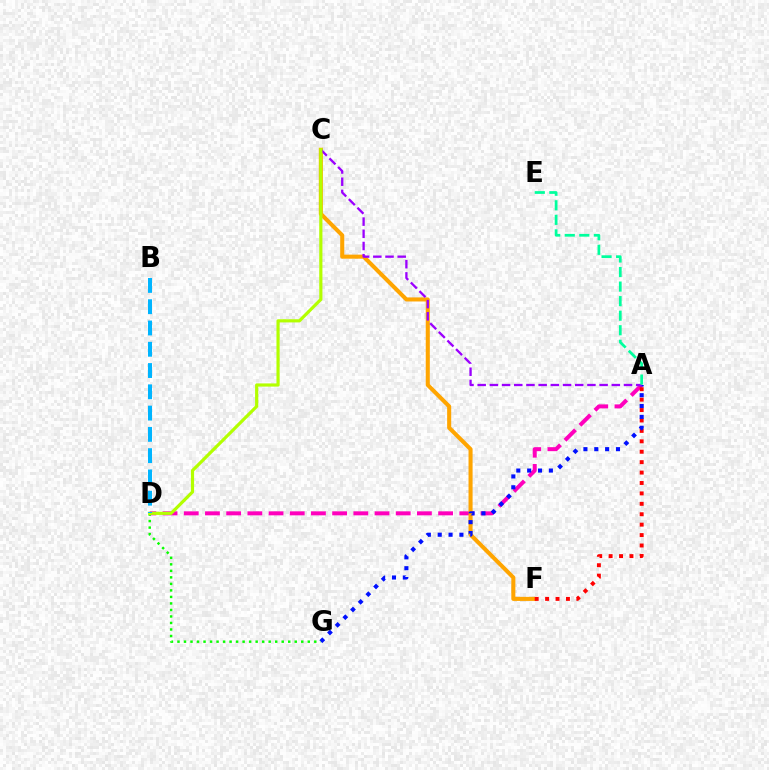{('A', 'D'): [{'color': '#ff00bd', 'line_style': 'dashed', 'thickness': 2.88}], ('C', 'F'): [{'color': '#ffa500', 'line_style': 'solid', 'thickness': 2.93}], ('A', 'F'): [{'color': '#ff0000', 'line_style': 'dotted', 'thickness': 2.83}], ('A', 'G'): [{'color': '#0010ff', 'line_style': 'dotted', 'thickness': 2.95}], ('D', 'G'): [{'color': '#08ff00', 'line_style': 'dotted', 'thickness': 1.77}], ('A', 'C'): [{'color': '#9b00ff', 'line_style': 'dashed', 'thickness': 1.66}], ('C', 'D'): [{'color': '#b3ff00', 'line_style': 'solid', 'thickness': 2.29}], ('B', 'D'): [{'color': '#00b5ff', 'line_style': 'dashed', 'thickness': 2.89}], ('A', 'E'): [{'color': '#00ff9d', 'line_style': 'dashed', 'thickness': 1.98}]}